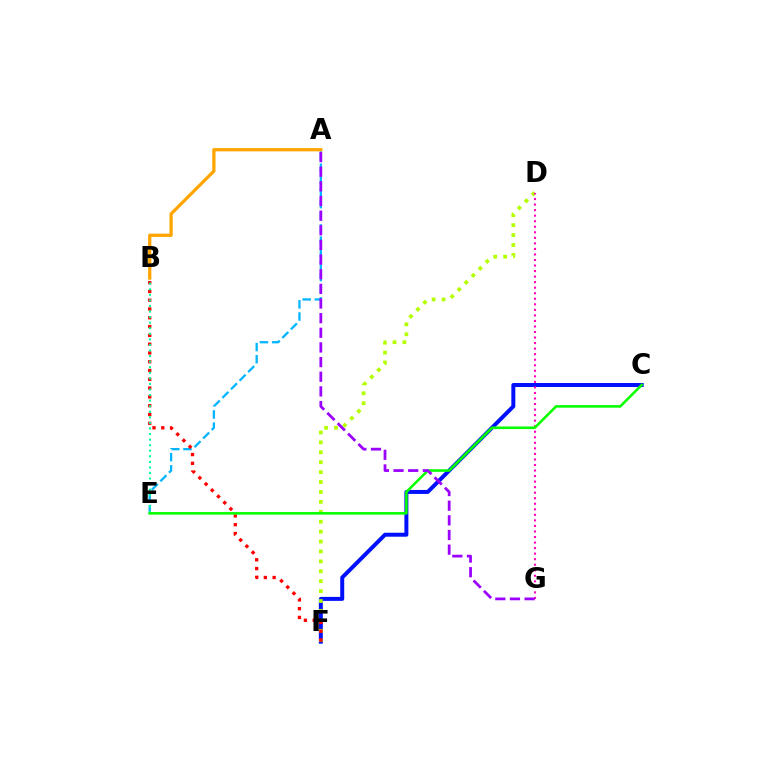{('C', 'F'): [{'color': '#0010ff', 'line_style': 'solid', 'thickness': 2.86}], ('A', 'E'): [{'color': '#00b5ff', 'line_style': 'dashed', 'thickness': 1.65}], ('D', 'F'): [{'color': '#b3ff00', 'line_style': 'dotted', 'thickness': 2.69}], ('B', 'F'): [{'color': '#ff0000', 'line_style': 'dotted', 'thickness': 2.39}], ('B', 'E'): [{'color': '#00ff9d', 'line_style': 'dotted', 'thickness': 1.51}], ('A', 'B'): [{'color': '#ffa500', 'line_style': 'solid', 'thickness': 2.35}], ('D', 'G'): [{'color': '#ff00bd', 'line_style': 'dotted', 'thickness': 1.51}], ('C', 'E'): [{'color': '#08ff00', 'line_style': 'solid', 'thickness': 1.87}], ('A', 'G'): [{'color': '#9b00ff', 'line_style': 'dashed', 'thickness': 1.99}]}